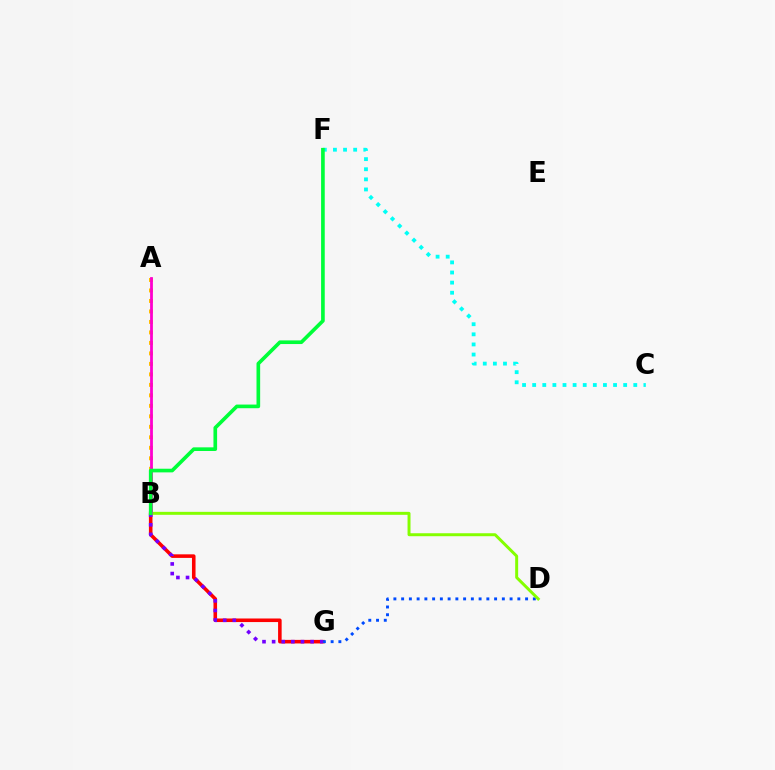{('B', 'G'): [{'color': '#ff0000', 'line_style': 'solid', 'thickness': 2.57}, {'color': '#7200ff', 'line_style': 'dotted', 'thickness': 2.61}], ('A', 'B'): [{'color': '#ffbd00', 'line_style': 'dotted', 'thickness': 2.85}, {'color': '#ff00cf', 'line_style': 'solid', 'thickness': 2.01}], ('C', 'F'): [{'color': '#00fff6', 'line_style': 'dotted', 'thickness': 2.75}], ('D', 'G'): [{'color': '#004bff', 'line_style': 'dotted', 'thickness': 2.1}], ('B', 'D'): [{'color': '#84ff00', 'line_style': 'solid', 'thickness': 2.14}], ('B', 'F'): [{'color': '#00ff39', 'line_style': 'solid', 'thickness': 2.63}]}